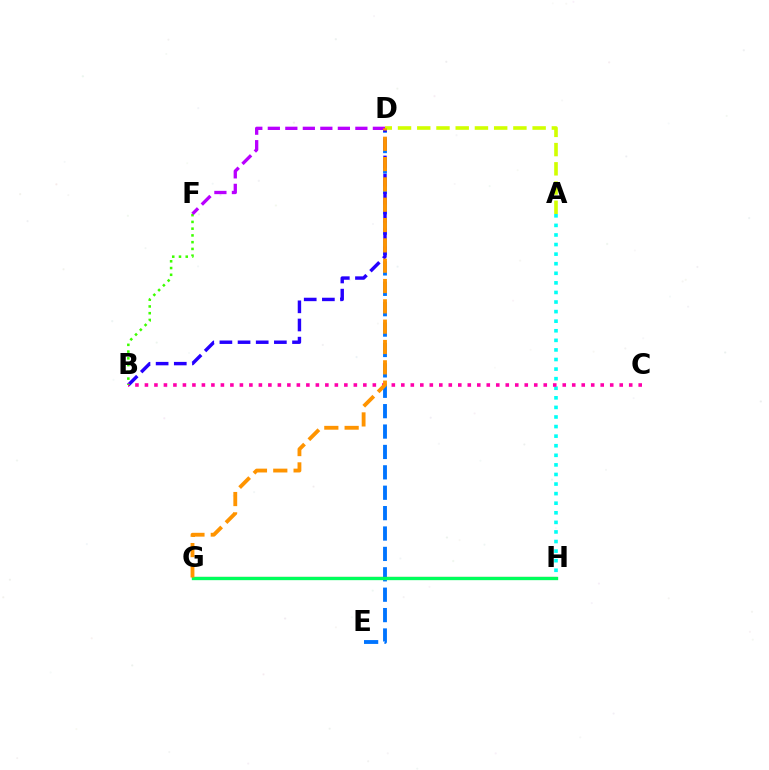{('D', 'E'): [{'color': '#0074ff', 'line_style': 'dashed', 'thickness': 2.77}], ('G', 'H'): [{'color': '#ff0000', 'line_style': 'solid', 'thickness': 1.52}, {'color': '#00ff5c', 'line_style': 'solid', 'thickness': 2.4}], ('B', 'D'): [{'color': '#2500ff', 'line_style': 'dashed', 'thickness': 2.47}], ('A', 'D'): [{'color': '#d1ff00', 'line_style': 'dashed', 'thickness': 2.61}], ('A', 'H'): [{'color': '#00fff6', 'line_style': 'dotted', 'thickness': 2.6}], ('B', 'C'): [{'color': '#ff00ac', 'line_style': 'dotted', 'thickness': 2.58}], ('B', 'F'): [{'color': '#3dff00', 'line_style': 'dotted', 'thickness': 1.83}], ('D', 'F'): [{'color': '#b900ff', 'line_style': 'dashed', 'thickness': 2.38}], ('D', 'G'): [{'color': '#ff9400', 'line_style': 'dashed', 'thickness': 2.76}]}